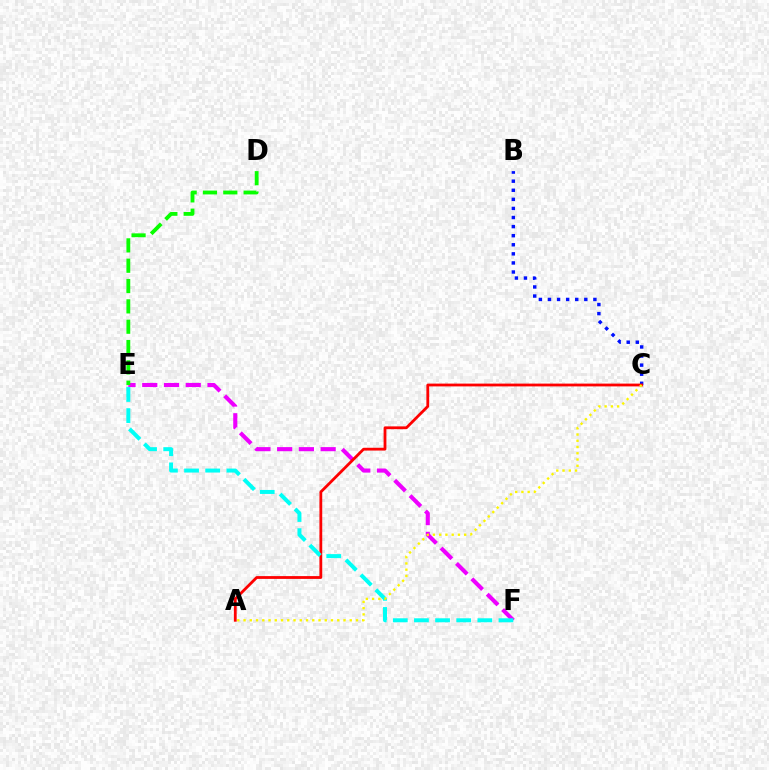{('E', 'F'): [{'color': '#ee00ff', 'line_style': 'dashed', 'thickness': 2.95}, {'color': '#00fff6', 'line_style': 'dashed', 'thickness': 2.87}], ('B', 'C'): [{'color': '#0010ff', 'line_style': 'dotted', 'thickness': 2.47}], ('A', 'C'): [{'color': '#ff0000', 'line_style': 'solid', 'thickness': 2.01}, {'color': '#fcf500', 'line_style': 'dotted', 'thickness': 1.7}], ('D', 'E'): [{'color': '#08ff00', 'line_style': 'dashed', 'thickness': 2.76}]}